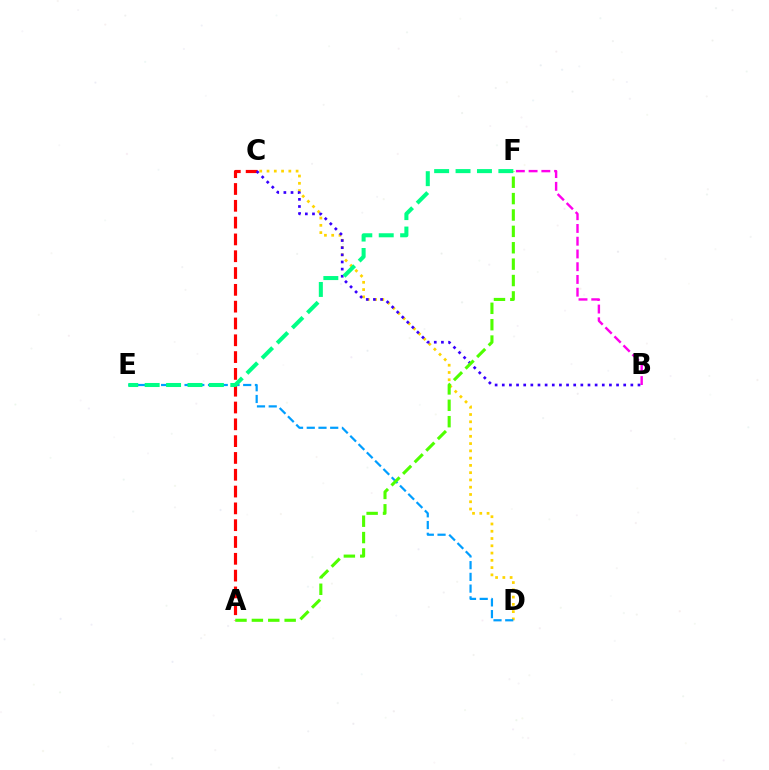{('A', 'C'): [{'color': '#ff0000', 'line_style': 'dashed', 'thickness': 2.28}], ('B', 'F'): [{'color': '#ff00ed', 'line_style': 'dashed', 'thickness': 1.73}], ('C', 'D'): [{'color': '#ffd500', 'line_style': 'dotted', 'thickness': 1.98}], ('B', 'C'): [{'color': '#3700ff', 'line_style': 'dotted', 'thickness': 1.94}], ('D', 'E'): [{'color': '#009eff', 'line_style': 'dashed', 'thickness': 1.59}], ('E', 'F'): [{'color': '#00ff86', 'line_style': 'dashed', 'thickness': 2.91}], ('A', 'F'): [{'color': '#4fff00', 'line_style': 'dashed', 'thickness': 2.23}]}